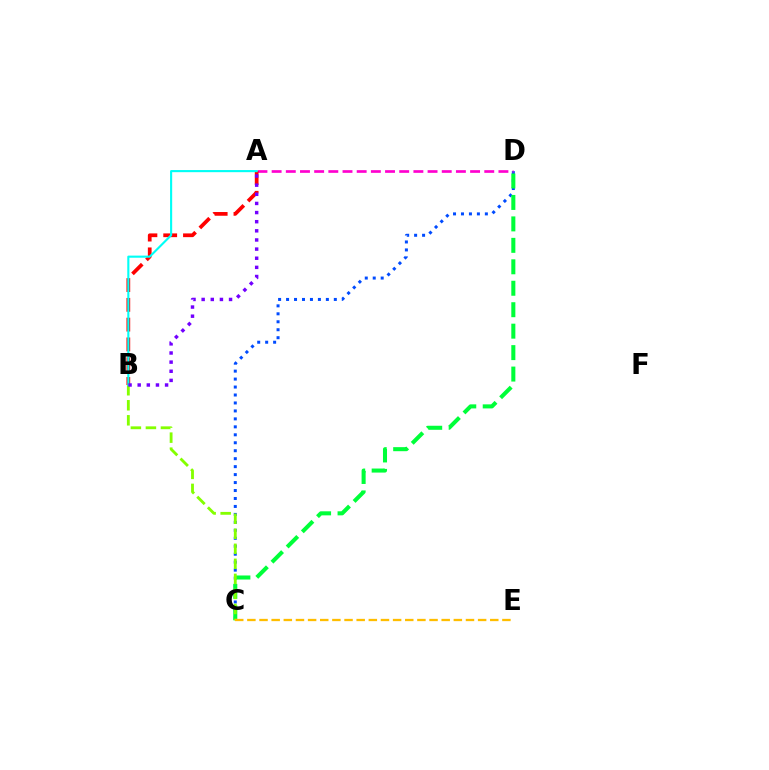{('C', 'D'): [{'color': '#004bff', 'line_style': 'dotted', 'thickness': 2.16}, {'color': '#00ff39', 'line_style': 'dashed', 'thickness': 2.91}], ('A', 'D'): [{'color': '#ff00cf', 'line_style': 'dashed', 'thickness': 1.93}], ('B', 'C'): [{'color': '#84ff00', 'line_style': 'dashed', 'thickness': 2.04}], ('C', 'E'): [{'color': '#ffbd00', 'line_style': 'dashed', 'thickness': 1.65}], ('A', 'B'): [{'color': '#ff0000', 'line_style': 'dashed', 'thickness': 2.69}, {'color': '#00fff6', 'line_style': 'solid', 'thickness': 1.53}, {'color': '#7200ff', 'line_style': 'dotted', 'thickness': 2.48}]}